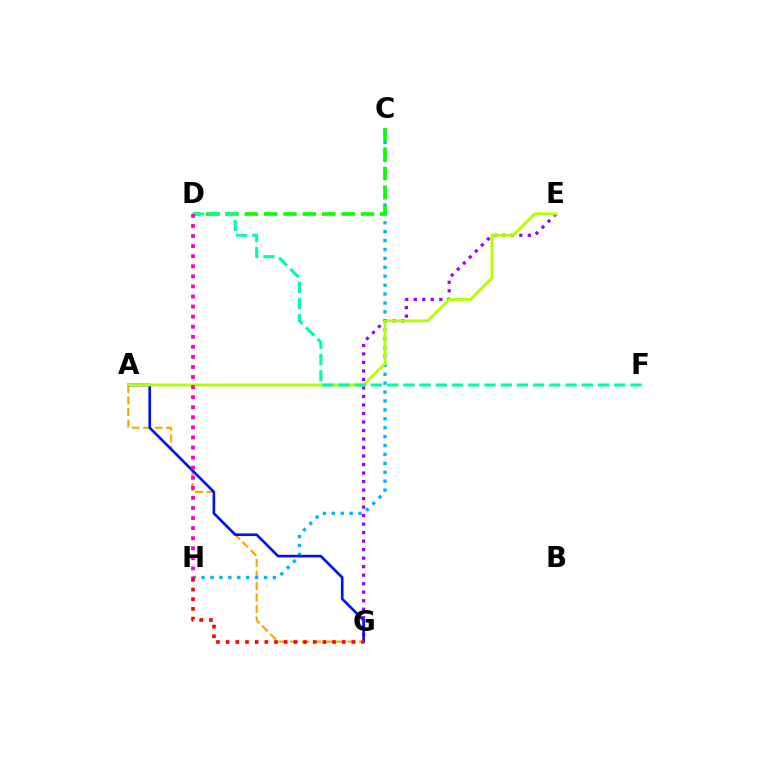{('A', 'G'): [{'color': '#ffa500', 'line_style': 'dashed', 'thickness': 1.56}, {'color': '#0010ff', 'line_style': 'solid', 'thickness': 1.9}], ('C', 'H'): [{'color': '#00b5ff', 'line_style': 'dotted', 'thickness': 2.42}], ('E', 'G'): [{'color': '#9b00ff', 'line_style': 'dotted', 'thickness': 2.31}], ('A', 'E'): [{'color': '#b3ff00', 'line_style': 'solid', 'thickness': 2.07}], ('G', 'H'): [{'color': '#ff0000', 'line_style': 'dotted', 'thickness': 2.63}], ('C', 'D'): [{'color': '#08ff00', 'line_style': 'dashed', 'thickness': 2.63}], ('D', 'F'): [{'color': '#00ff9d', 'line_style': 'dashed', 'thickness': 2.2}], ('D', 'H'): [{'color': '#ff00bd', 'line_style': 'dotted', 'thickness': 2.74}]}